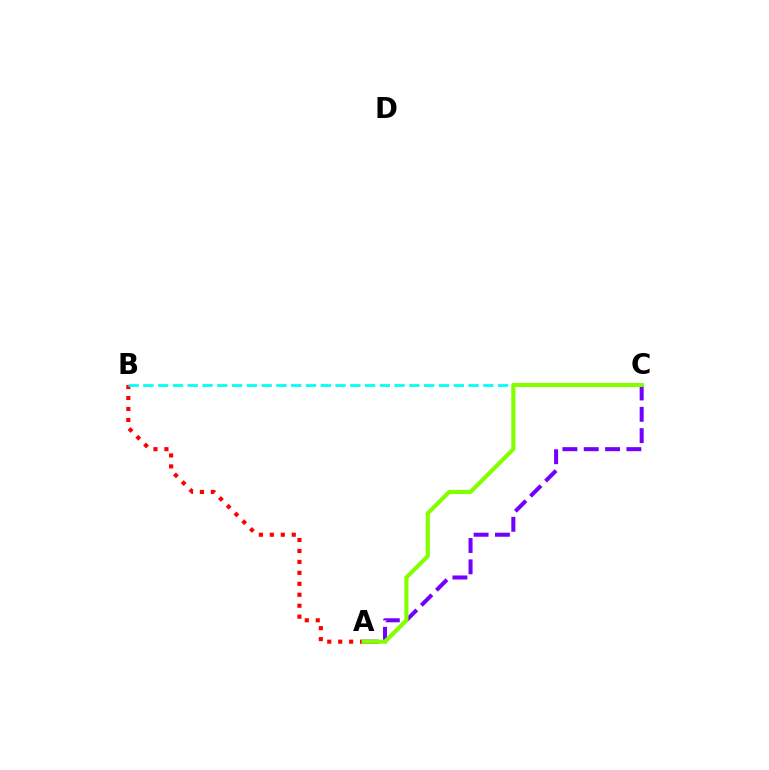{('A', 'B'): [{'color': '#ff0000', 'line_style': 'dotted', 'thickness': 2.98}], ('B', 'C'): [{'color': '#00fff6', 'line_style': 'dashed', 'thickness': 2.01}], ('A', 'C'): [{'color': '#7200ff', 'line_style': 'dashed', 'thickness': 2.9}, {'color': '#84ff00', 'line_style': 'solid', 'thickness': 2.97}]}